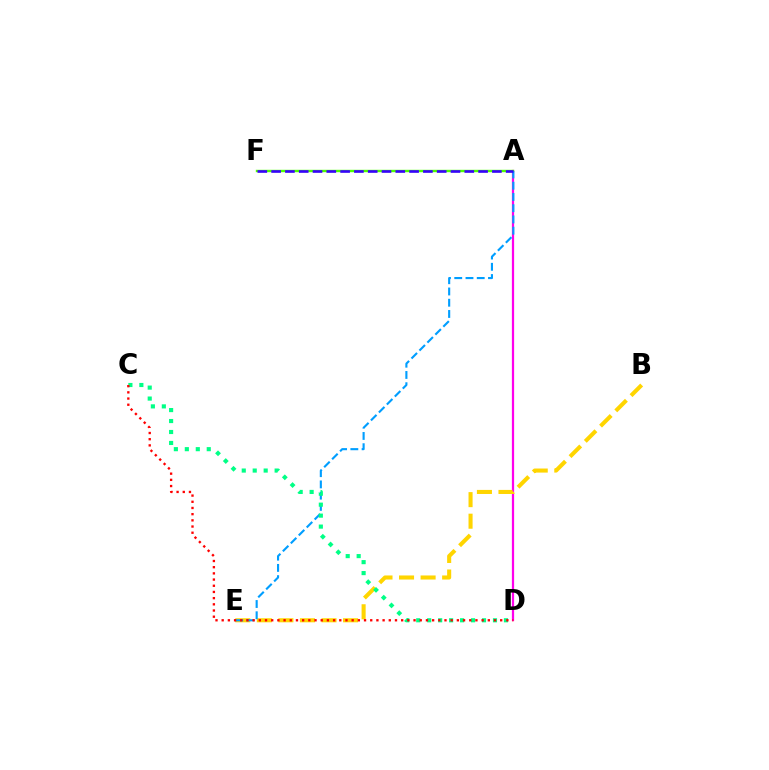{('A', 'D'): [{'color': '#ff00ed', 'line_style': 'solid', 'thickness': 1.61}], ('B', 'E'): [{'color': '#ffd500', 'line_style': 'dashed', 'thickness': 2.93}], ('A', 'F'): [{'color': '#4fff00', 'line_style': 'solid', 'thickness': 1.73}, {'color': '#3700ff', 'line_style': 'dashed', 'thickness': 1.87}], ('A', 'E'): [{'color': '#009eff', 'line_style': 'dashed', 'thickness': 1.53}], ('C', 'D'): [{'color': '#00ff86', 'line_style': 'dotted', 'thickness': 2.98}, {'color': '#ff0000', 'line_style': 'dotted', 'thickness': 1.68}]}